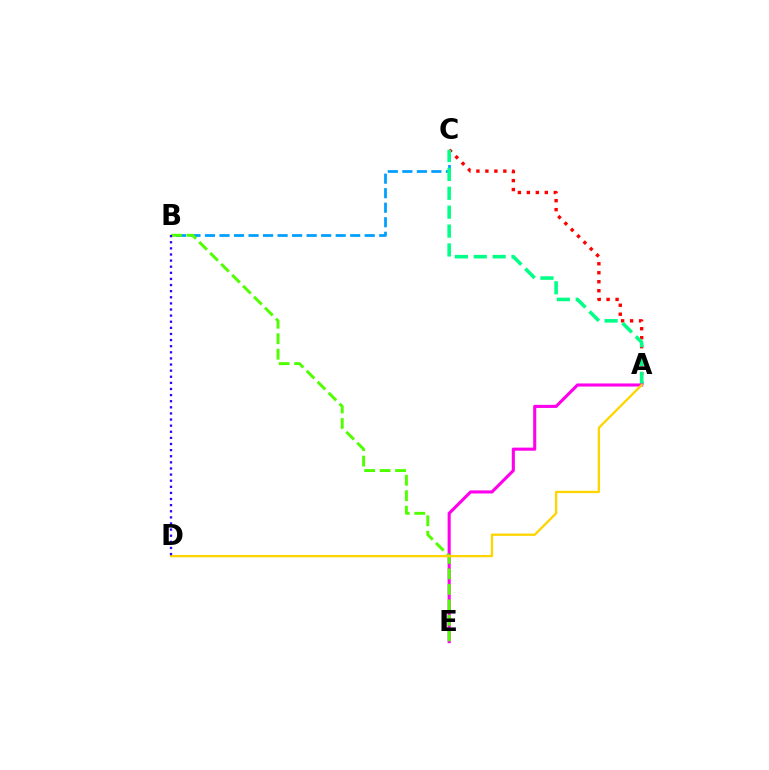{('A', 'C'): [{'color': '#ff0000', 'line_style': 'dotted', 'thickness': 2.44}, {'color': '#00ff86', 'line_style': 'dashed', 'thickness': 2.57}], ('B', 'C'): [{'color': '#009eff', 'line_style': 'dashed', 'thickness': 1.97}], ('A', 'E'): [{'color': '#ff00ed', 'line_style': 'solid', 'thickness': 2.22}], ('B', 'E'): [{'color': '#4fff00', 'line_style': 'dashed', 'thickness': 2.1}], ('A', 'D'): [{'color': '#ffd500', 'line_style': 'solid', 'thickness': 1.66}], ('B', 'D'): [{'color': '#3700ff', 'line_style': 'dotted', 'thickness': 1.66}]}